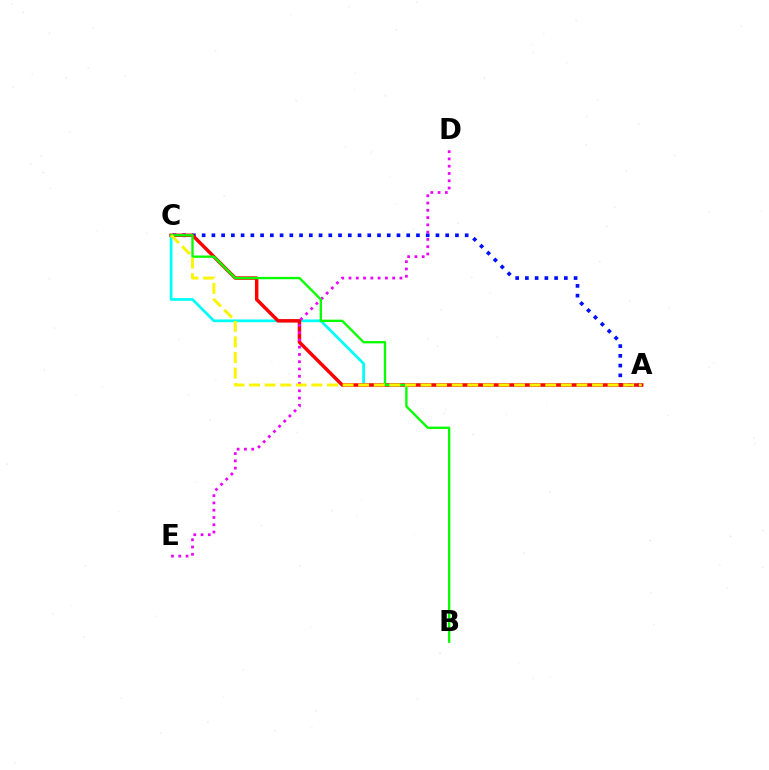{('A', 'C'): [{'color': '#00fff6', 'line_style': 'solid', 'thickness': 1.96}, {'color': '#0010ff', 'line_style': 'dotted', 'thickness': 2.65}, {'color': '#ff0000', 'line_style': 'solid', 'thickness': 2.5}, {'color': '#fcf500', 'line_style': 'dashed', 'thickness': 2.12}], ('D', 'E'): [{'color': '#ee00ff', 'line_style': 'dotted', 'thickness': 1.98}], ('B', 'C'): [{'color': '#08ff00', 'line_style': 'solid', 'thickness': 1.68}]}